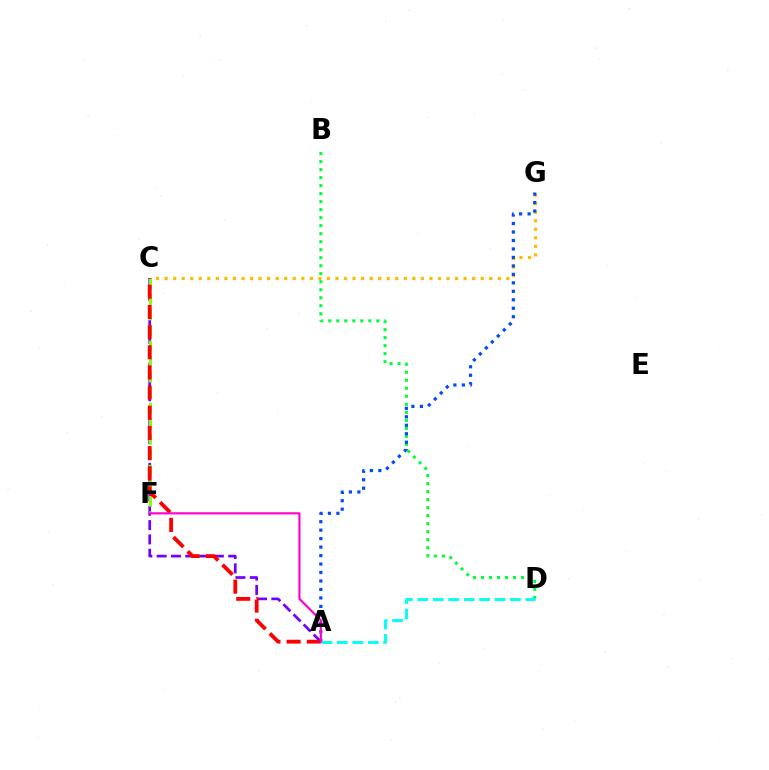{('A', 'C'): [{'color': '#7200ff', 'line_style': 'dashed', 'thickness': 1.94}, {'color': '#ff0000', 'line_style': 'dashed', 'thickness': 2.74}], ('C', 'G'): [{'color': '#ffbd00', 'line_style': 'dotted', 'thickness': 2.32}], ('B', 'D'): [{'color': '#00ff39', 'line_style': 'dotted', 'thickness': 2.18}], ('C', 'F'): [{'color': '#84ff00', 'line_style': 'dashed', 'thickness': 2.11}], ('A', 'G'): [{'color': '#004bff', 'line_style': 'dotted', 'thickness': 2.3}], ('A', 'D'): [{'color': '#00fff6', 'line_style': 'dashed', 'thickness': 2.1}], ('A', 'F'): [{'color': '#ff00cf', 'line_style': 'solid', 'thickness': 1.56}]}